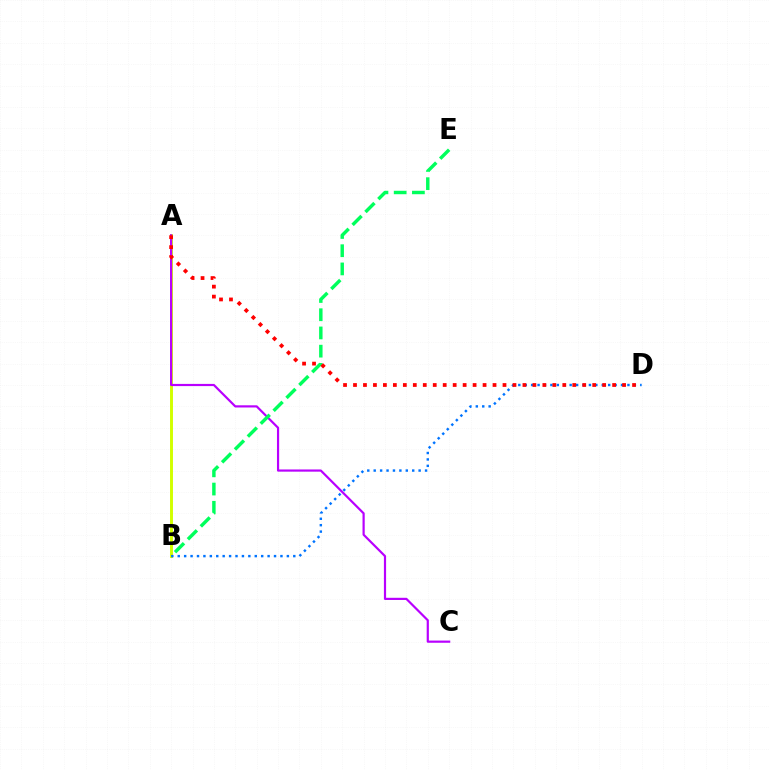{('A', 'B'): [{'color': '#d1ff00', 'line_style': 'solid', 'thickness': 2.11}], ('B', 'D'): [{'color': '#0074ff', 'line_style': 'dotted', 'thickness': 1.74}], ('A', 'C'): [{'color': '#b900ff', 'line_style': 'solid', 'thickness': 1.58}], ('B', 'E'): [{'color': '#00ff5c', 'line_style': 'dashed', 'thickness': 2.48}], ('A', 'D'): [{'color': '#ff0000', 'line_style': 'dotted', 'thickness': 2.71}]}